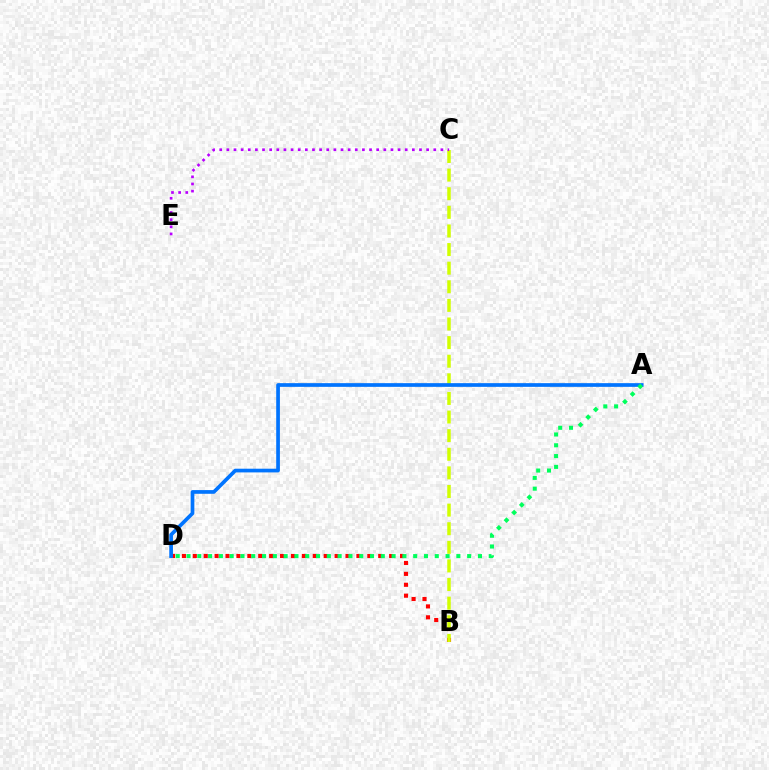{('B', 'D'): [{'color': '#ff0000', 'line_style': 'dotted', 'thickness': 2.96}], ('B', 'C'): [{'color': '#d1ff00', 'line_style': 'dashed', 'thickness': 2.53}], ('A', 'D'): [{'color': '#0074ff', 'line_style': 'solid', 'thickness': 2.66}, {'color': '#00ff5c', 'line_style': 'dotted', 'thickness': 2.93}], ('C', 'E'): [{'color': '#b900ff', 'line_style': 'dotted', 'thickness': 1.94}]}